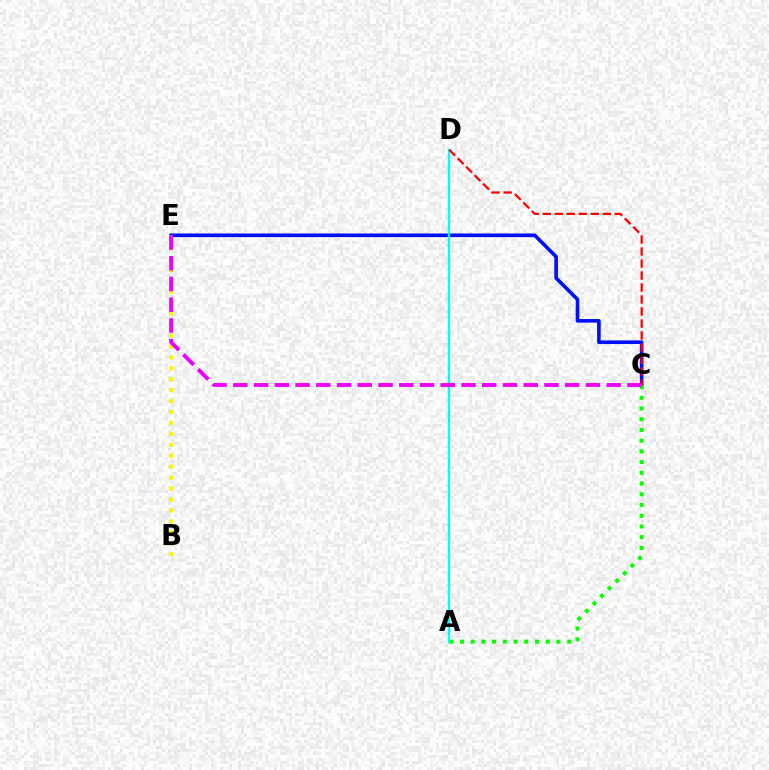{('C', 'E'): [{'color': '#0010ff', 'line_style': 'solid', 'thickness': 2.61}, {'color': '#ee00ff', 'line_style': 'dashed', 'thickness': 2.82}], ('B', 'E'): [{'color': '#fcf500', 'line_style': 'dotted', 'thickness': 2.97}], ('A', 'C'): [{'color': '#08ff00', 'line_style': 'dotted', 'thickness': 2.91}], ('A', 'D'): [{'color': '#00fff6', 'line_style': 'solid', 'thickness': 1.72}], ('C', 'D'): [{'color': '#ff0000', 'line_style': 'dashed', 'thickness': 1.63}]}